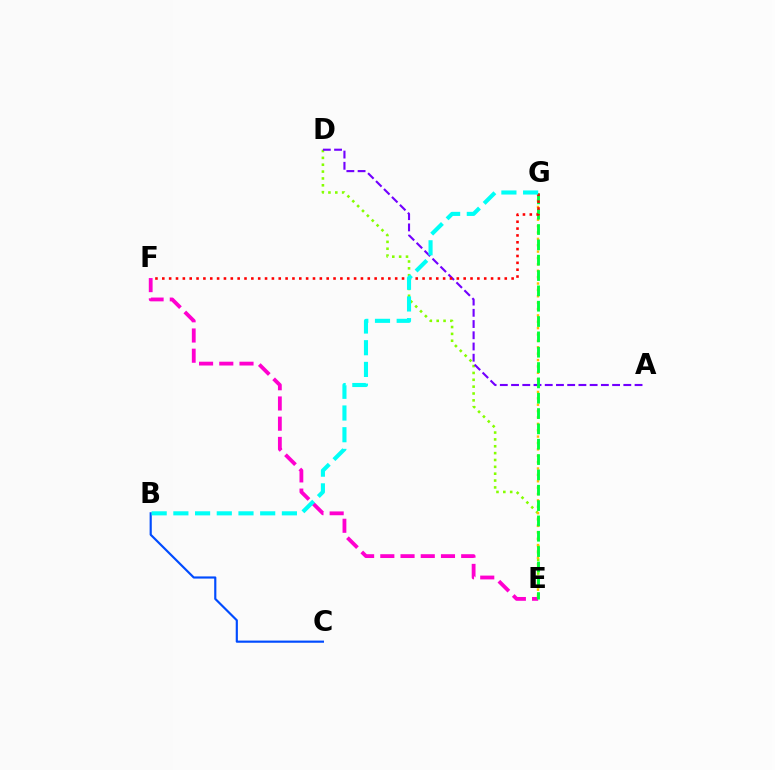{('D', 'E'): [{'color': '#84ff00', 'line_style': 'dotted', 'thickness': 1.86}], ('E', 'F'): [{'color': '#ff00cf', 'line_style': 'dashed', 'thickness': 2.75}], ('E', 'G'): [{'color': '#ffbd00', 'line_style': 'dotted', 'thickness': 1.73}, {'color': '#00ff39', 'line_style': 'dashed', 'thickness': 2.08}], ('A', 'D'): [{'color': '#7200ff', 'line_style': 'dashed', 'thickness': 1.53}], ('B', 'C'): [{'color': '#004bff', 'line_style': 'solid', 'thickness': 1.56}], ('F', 'G'): [{'color': '#ff0000', 'line_style': 'dotted', 'thickness': 1.86}], ('B', 'G'): [{'color': '#00fff6', 'line_style': 'dashed', 'thickness': 2.95}]}